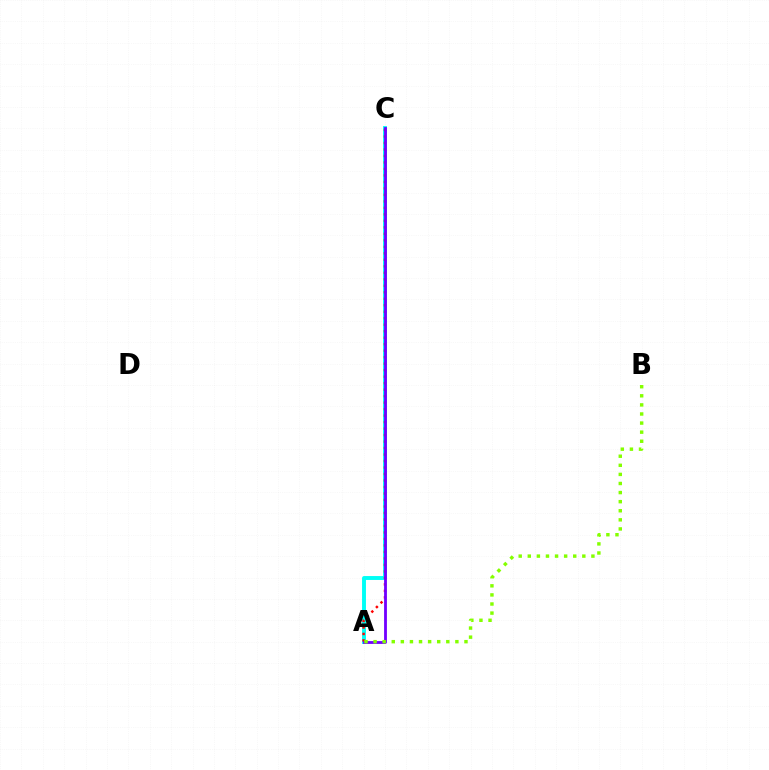{('A', 'C'): [{'color': '#00fff6', 'line_style': 'solid', 'thickness': 2.81}, {'color': '#ff0000', 'line_style': 'dotted', 'thickness': 1.76}, {'color': '#7200ff', 'line_style': 'solid', 'thickness': 2.03}], ('A', 'B'): [{'color': '#84ff00', 'line_style': 'dotted', 'thickness': 2.47}]}